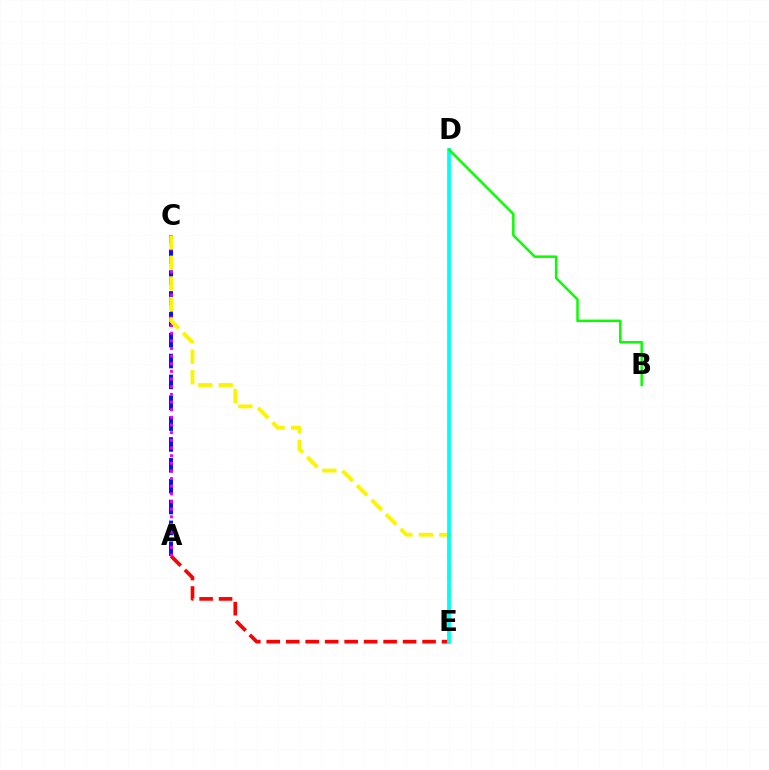{('A', 'C'): [{'color': '#0010ff', 'line_style': 'dashed', 'thickness': 2.83}, {'color': '#ee00ff', 'line_style': 'dotted', 'thickness': 2.08}], ('C', 'E'): [{'color': '#fcf500', 'line_style': 'dashed', 'thickness': 2.79}], ('A', 'E'): [{'color': '#ff0000', 'line_style': 'dashed', 'thickness': 2.65}], ('D', 'E'): [{'color': '#00fff6', 'line_style': 'solid', 'thickness': 2.71}], ('B', 'D'): [{'color': '#08ff00', 'line_style': 'solid', 'thickness': 1.79}]}